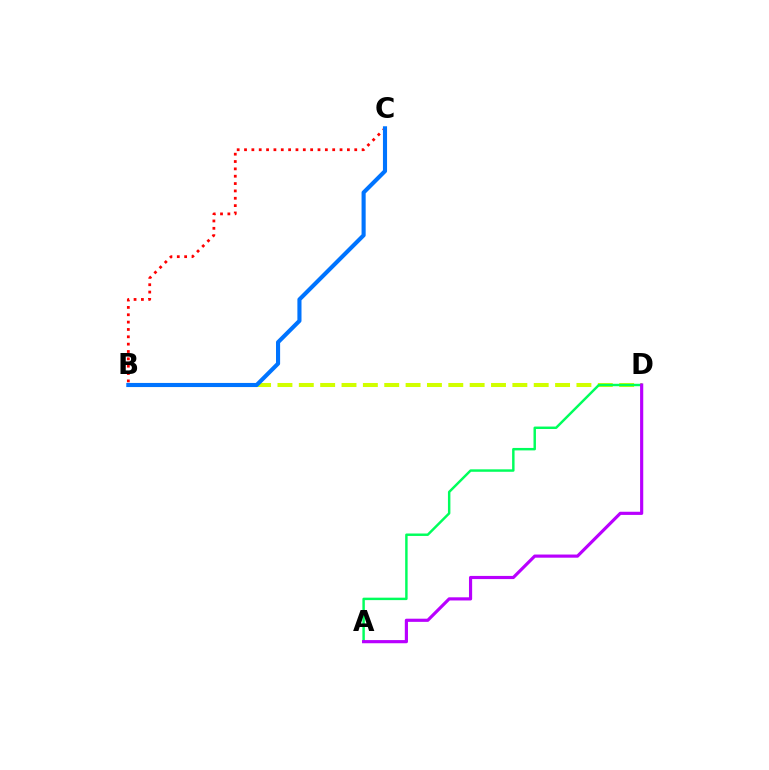{('B', 'D'): [{'color': '#d1ff00', 'line_style': 'dashed', 'thickness': 2.9}], ('B', 'C'): [{'color': '#ff0000', 'line_style': 'dotted', 'thickness': 2.0}, {'color': '#0074ff', 'line_style': 'solid', 'thickness': 2.96}], ('A', 'D'): [{'color': '#00ff5c', 'line_style': 'solid', 'thickness': 1.77}, {'color': '#b900ff', 'line_style': 'solid', 'thickness': 2.28}]}